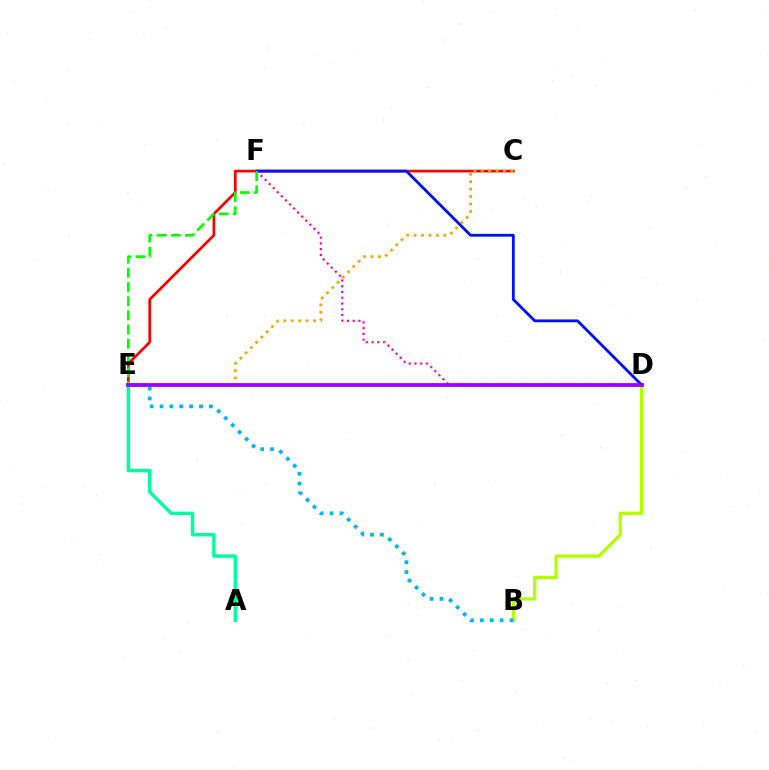{('A', 'E'): [{'color': '#00ff9d', 'line_style': 'solid', 'thickness': 2.45}], ('B', 'D'): [{'color': '#b3ff00', 'line_style': 'solid', 'thickness': 2.39}], ('C', 'E'): [{'color': '#ff0000', 'line_style': 'solid', 'thickness': 1.95}, {'color': '#ffa500', 'line_style': 'dotted', 'thickness': 2.02}], ('B', 'E'): [{'color': '#00b5ff', 'line_style': 'dotted', 'thickness': 2.68}], ('D', 'F'): [{'color': '#ff00bd', 'line_style': 'dotted', 'thickness': 1.56}, {'color': '#0010ff', 'line_style': 'solid', 'thickness': 2.02}], ('E', 'F'): [{'color': '#08ff00', 'line_style': 'dashed', 'thickness': 1.93}], ('D', 'E'): [{'color': '#9b00ff', 'line_style': 'solid', 'thickness': 2.69}]}